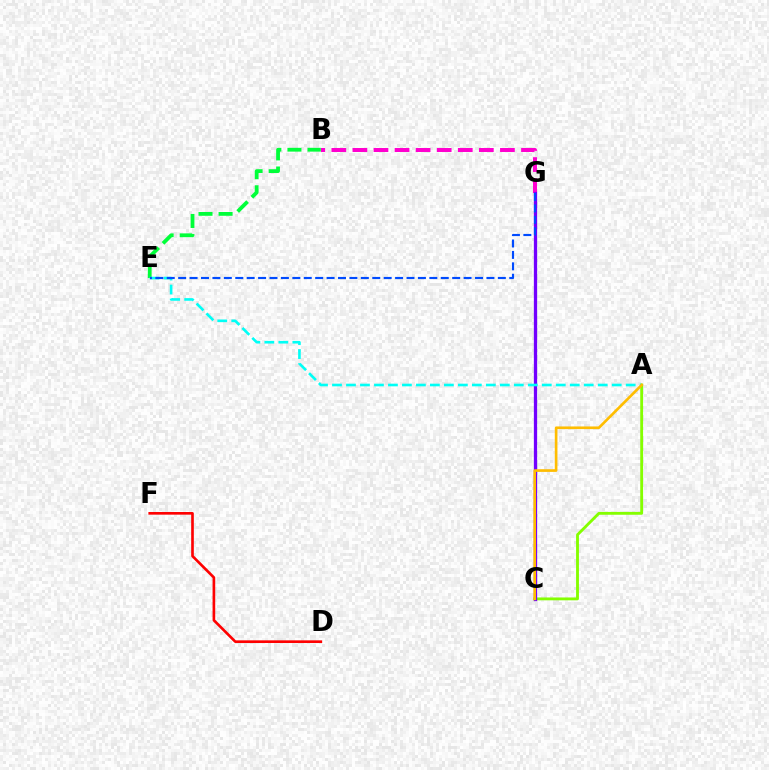{('B', 'G'): [{'color': '#ff00cf', 'line_style': 'dashed', 'thickness': 2.86}], ('A', 'C'): [{'color': '#84ff00', 'line_style': 'solid', 'thickness': 2.05}, {'color': '#ffbd00', 'line_style': 'solid', 'thickness': 1.91}], ('B', 'E'): [{'color': '#00ff39', 'line_style': 'dashed', 'thickness': 2.73}], ('D', 'F'): [{'color': '#ff0000', 'line_style': 'solid', 'thickness': 1.9}], ('C', 'G'): [{'color': '#7200ff', 'line_style': 'solid', 'thickness': 2.37}], ('A', 'E'): [{'color': '#00fff6', 'line_style': 'dashed', 'thickness': 1.9}], ('E', 'G'): [{'color': '#004bff', 'line_style': 'dashed', 'thickness': 1.55}]}